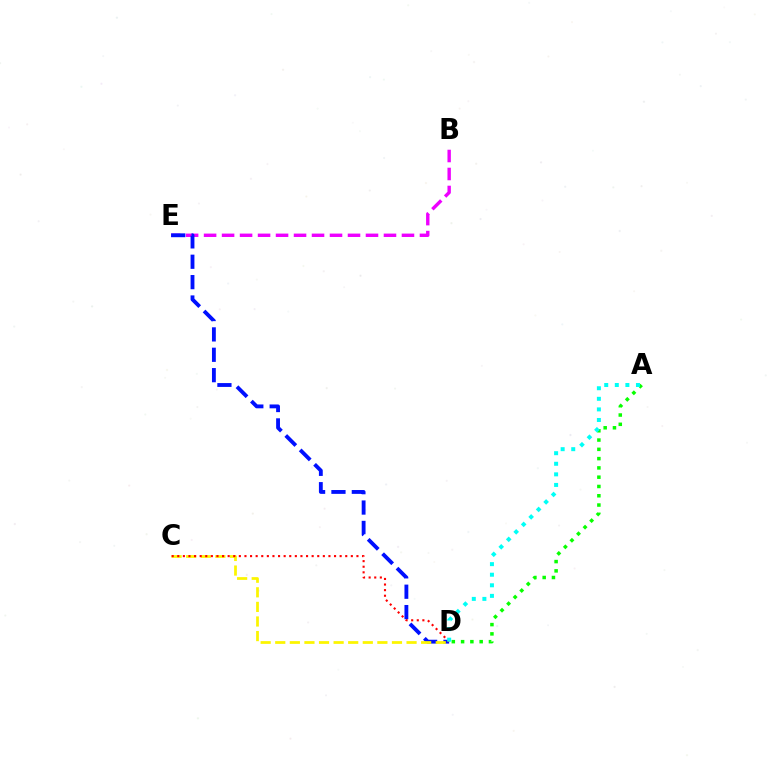{('B', 'E'): [{'color': '#ee00ff', 'line_style': 'dashed', 'thickness': 2.44}], ('D', 'E'): [{'color': '#0010ff', 'line_style': 'dashed', 'thickness': 2.77}], ('C', 'D'): [{'color': '#fcf500', 'line_style': 'dashed', 'thickness': 1.98}, {'color': '#ff0000', 'line_style': 'dotted', 'thickness': 1.52}], ('A', 'D'): [{'color': '#08ff00', 'line_style': 'dotted', 'thickness': 2.52}, {'color': '#00fff6', 'line_style': 'dotted', 'thickness': 2.87}]}